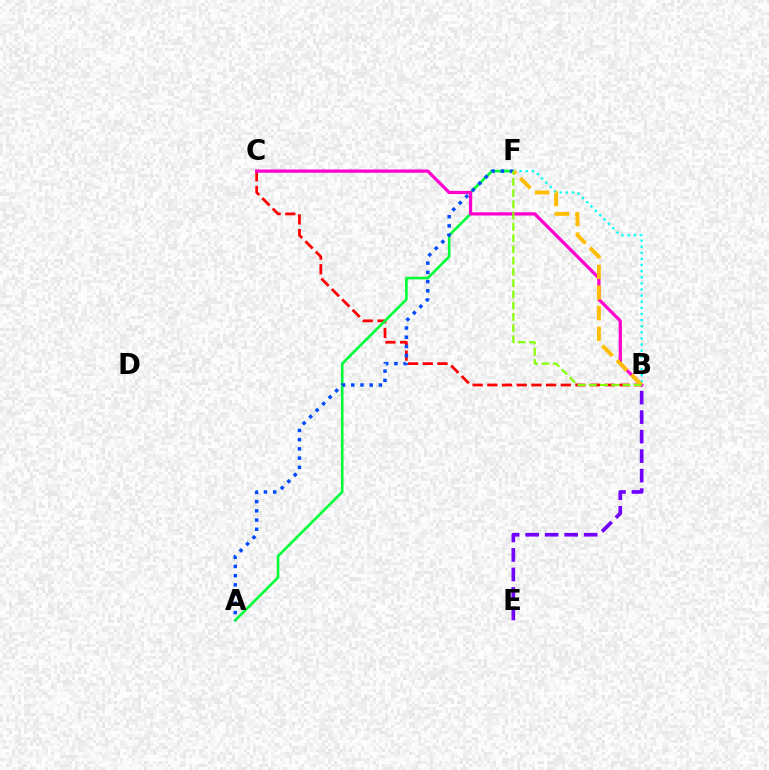{('B', 'C'): [{'color': '#ff0000', 'line_style': 'dashed', 'thickness': 1.99}, {'color': '#ff00cf', 'line_style': 'solid', 'thickness': 2.34}], ('A', 'F'): [{'color': '#00ff39', 'line_style': 'solid', 'thickness': 1.9}, {'color': '#004bff', 'line_style': 'dotted', 'thickness': 2.5}], ('B', 'F'): [{'color': '#00fff6', 'line_style': 'dotted', 'thickness': 1.66}, {'color': '#ffbd00', 'line_style': 'dashed', 'thickness': 2.8}, {'color': '#84ff00', 'line_style': 'dashed', 'thickness': 1.53}], ('B', 'E'): [{'color': '#7200ff', 'line_style': 'dashed', 'thickness': 2.65}]}